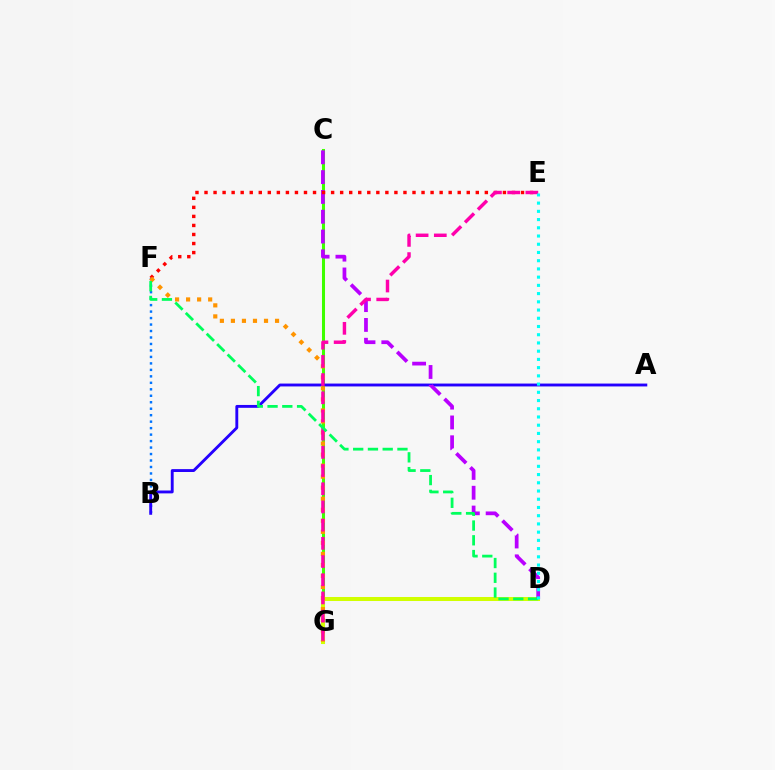{('B', 'F'): [{'color': '#0074ff', 'line_style': 'dotted', 'thickness': 1.76}], ('C', 'G'): [{'color': '#3dff00', 'line_style': 'solid', 'thickness': 2.19}], ('A', 'B'): [{'color': '#2500ff', 'line_style': 'solid', 'thickness': 2.07}], ('D', 'G'): [{'color': '#d1ff00', 'line_style': 'solid', 'thickness': 2.89}], ('C', 'D'): [{'color': '#b900ff', 'line_style': 'dashed', 'thickness': 2.69}], ('E', 'F'): [{'color': '#ff0000', 'line_style': 'dotted', 'thickness': 2.46}], ('F', 'G'): [{'color': '#ff9400', 'line_style': 'dotted', 'thickness': 3.0}], ('E', 'G'): [{'color': '#ff00ac', 'line_style': 'dashed', 'thickness': 2.47}], ('D', 'F'): [{'color': '#00ff5c', 'line_style': 'dashed', 'thickness': 2.0}], ('D', 'E'): [{'color': '#00fff6', 'line_style': 'dotted', 'thickness': 2.23}]}